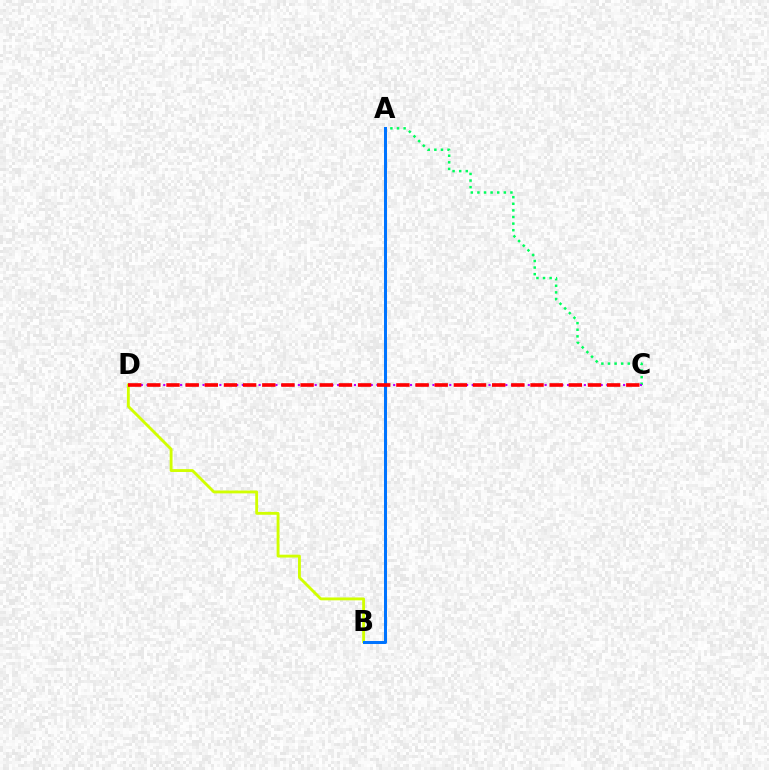{('A', 'C'): [{'color': '#00ff5c', 'line_style': 'dotted', 'thickness': 1.79}], ('B', 'D'): [{'color': '#d1ff00', 'line_style': 'solid', 'thickness': 2.05}], ('A', 'B'): [{'color': '#0074ff', 'line_style': 'solid', 'thickness': 2.17}], ('C', 'D'): [{'color': '#b900ff', 'line_style': 'dotted', 'thickness': 1.52}, {'color': '#ff0000', 'line_style': 'dashed', 'thickness': 2.6}]}